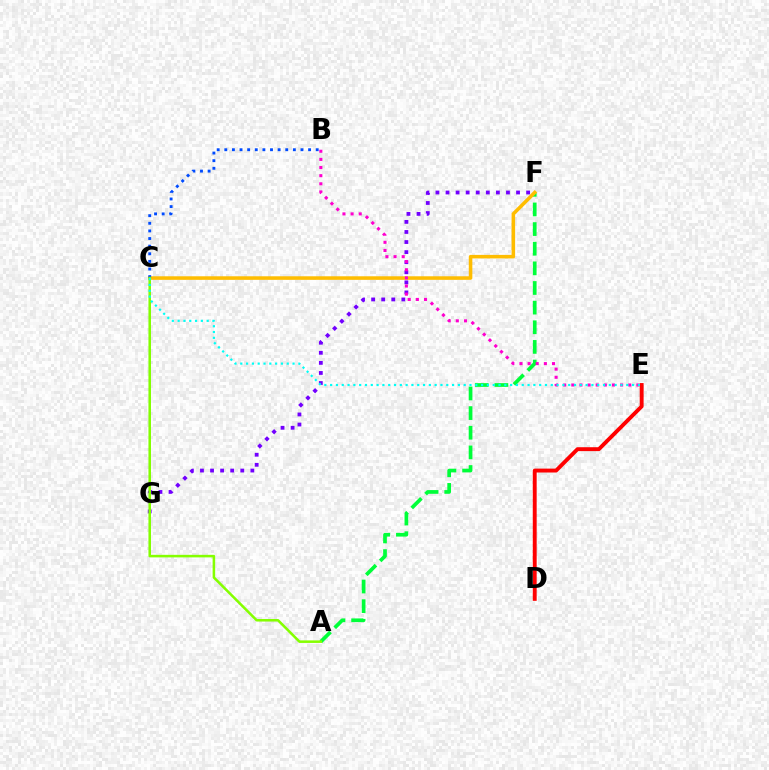{('A', 'F'): [{'color': '#00ff39', 'line_style': 'dashed', 'thickness': 2.67}], ('C', 'F'): [{'color': '#ffbd00', 'line_style': 'solid', 'thickness': 2.56}], ('F', 'G'): [{'color': '#7200ff', 'line_style': 'dotted', 'thickness': 2.74}], ('B', 'C'): [{'color': '#004bff', 'line_style': 'dotted', 'thickness': 2.07}], ('B', 'E'): [{'color': '#ff00cf', 'line_style': 'dotted', 'thickness': 2.21}], ('D', 'E'): [{'color': '#ff0000', 'line_style': 'solid', 'thickness': 2.8}], ('A', 'C'): [{'color': '#84ff00', 'line_style': 'solid', 'thickness': 1.83}], ('C', 'E'): [{'color': '#00fff6', 'line_style': 'dotted', 'thickness': 1.58}]}